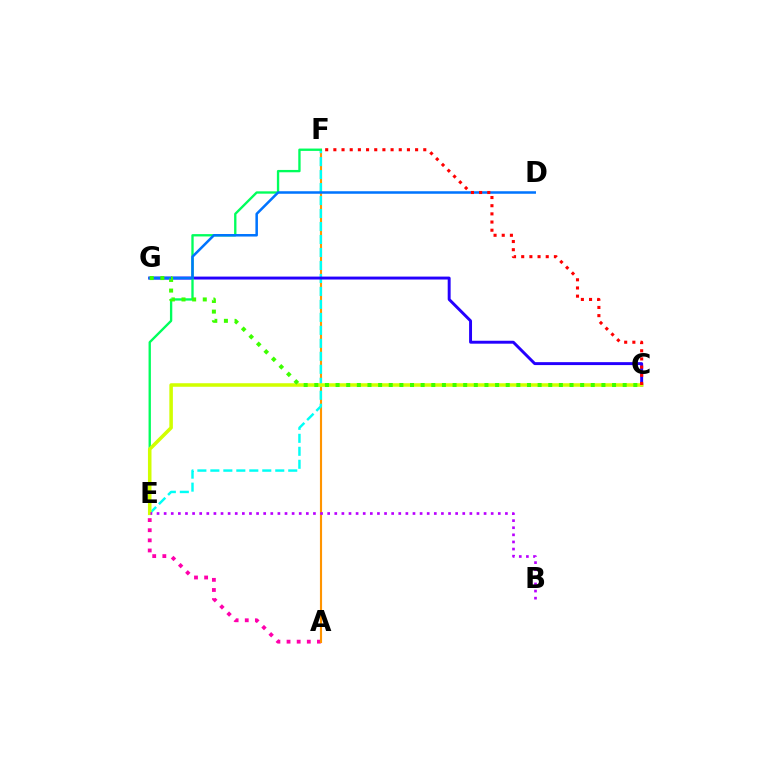{('A', 'E'): [{'color': '#ff00ac', 'line_style': 'dotted', 'thickness': 2.75}], ('A', 'F'): [{'color': '#ff9400', 'line_style': 'solid', 'thickness': 1.54}], ('E', 'F'): [{'color': '#00fff6', 'line_style': 'dashed', 'thickness': 1.76}, {'color': '#00ff5c', 'line_style': 'solid', 'thickness': 1.69}], ('C', 'G'): [{'color': '#2500ff', 'line_style': 'solid', 'thickness': 2.11}, {'color': '#3dff00', 'line_style': 'dotted', 'thickness': 2.89}], ('D', 'G'): [{'color': '#0074ff', 'line_style': 'solid', 'thickness': 1.82}], ('C', 'E'): [{'color': '#d1ff00', 'line_style': 'solid', 'thickness': 2.55}], ('B', 'E'): [{'color': '#b900ff', 'line_style': 'dotted', 'thickness': 1.93}], ('C', 'F'): [{'color': '#ff0000', 'line_style': 'dotted', 'thickness': 2.22}]}